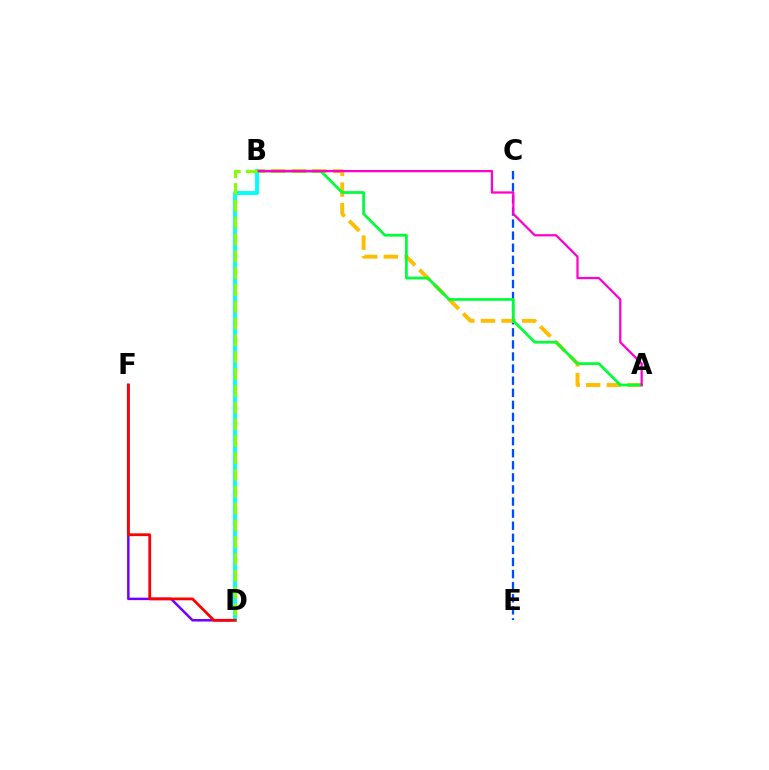{('C', 'E'): [{'color': '#004bff', 'line_style': 'dashed', 'thickness': 1.64}], ('D', 'F'): [{'color': '#7200ff', 'line_style': 'solid', 'thickness': 1.79}, {'color': '#ff0000', 'line_style': 'solid', 'thickness': 2.0}], ('A', 'B'): [{'color': '#ffbd00', 'line_style': 'dashed', 'thickness': 2.8}, {'color': '#00ff39', 'line_style': 'solid', 'thickness': 1.98}, {'color': '#ff00cf', 'line_style': 'solid', 'thickness': 1.62}], ('B', 'D'): [{'color': '#00fff6', 'line_style': 'solid', 'thickness': 2.81}, {'color': '#84ff00', 'line_style': 'dashed', 'thickness': 2.28}]}